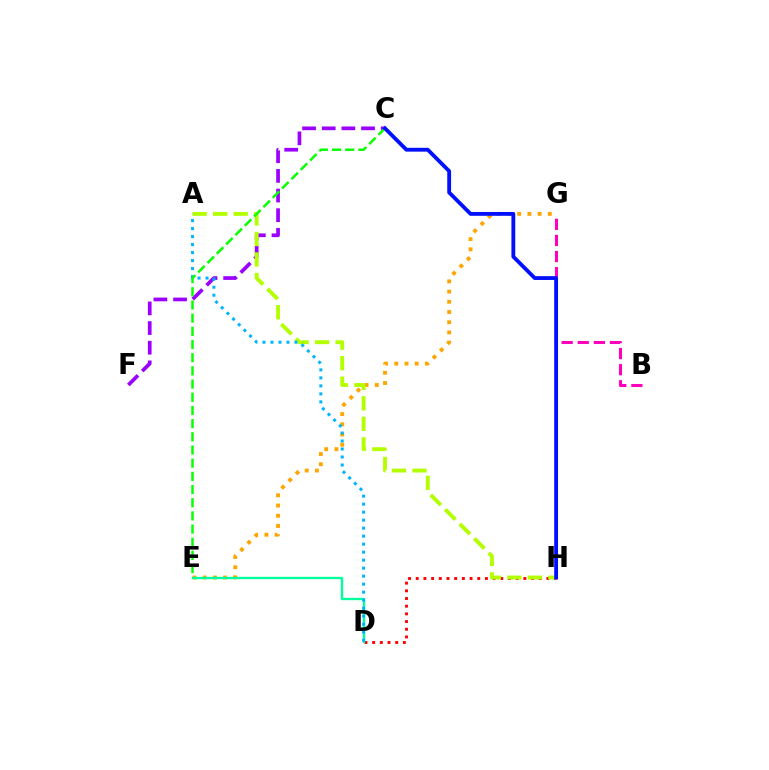{('D', 'H'): [{'color': '#ff0000', 'line_style': 'dotted', 'thickness': 2.09}], ('E', 'G'): [{'color': '#ffa500', 'line_style': 'dotted', 'thickness': 2.78}], ('C', 'F'): [{'color': '#9b00ff', 'line_style': 'dashed', 'thickness': 2.67}], ('A', 'H'): [{'color': '#b3ff00', 'line_style': 'dashed', 'thickness': 2.79}], ('D', 'E'): [{'color': '#00ff9d', 'line_style': 'solid', 'thickness': 1.7}], ('A', 'D'): [{'color': '#00b5ff', 'line_style': 'dotted', 'thickness': 2.17}], ('B', 'G'): [{'color': '#ff00bd', 'line_style': 'dashed', 'thickness': 2.19}], ('C', 'E'): [{'color': '#08ff00', 'line_style': 'dashed', 'thickness': 1.79}], ('C', 'H'): [{'color': '#0010ff', 'line_style': 'solid', 'thickness': 2.76}]}